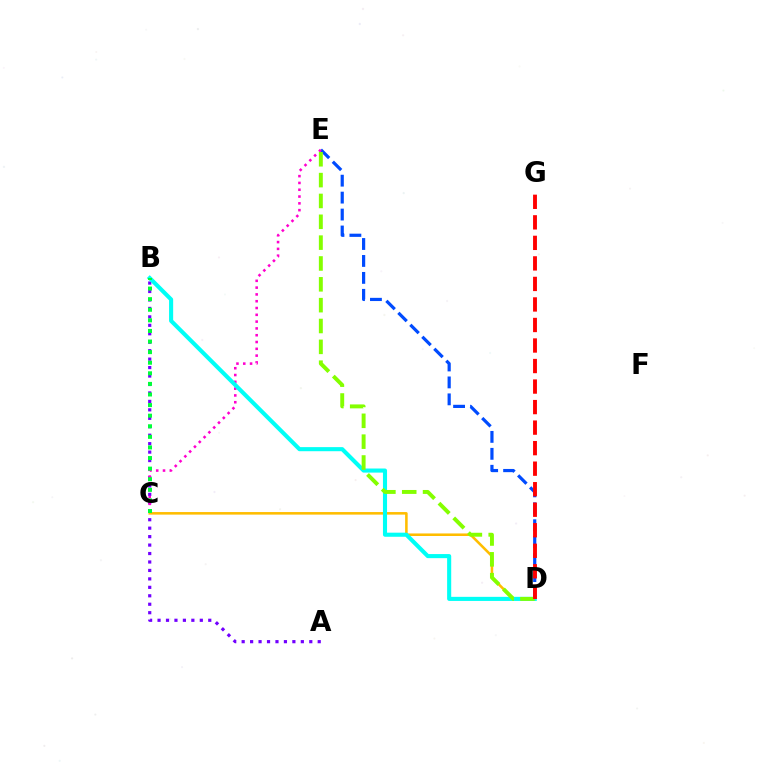{('C', 'D'): [{'color': '#ffbd00', 'line_style': 'solid', 'thickness': 1.84}], ('A', 'B'): [{'color': '#7200ff', 'line_style': 'dotted', 'thickness': 2.3}], ('D', 'E'): [{'color': '#004bff', 'line_style': 'dashed', 'thickness': 2.3}, {'color': '#84ff00', 'line_style': 'dashed', 'thickness': 2.83}], ('C', 'E'): [{'color': '#ff00cf', 'line_style': 'dotted', 'thickness': 1.85}], ('B', 'D'): [{'color': '#00fff6', 'line_style': 'solid', 'thickness': 2.95}], ('B', 'C'): [{'color': '#00ff39', 'line_style': 'dotted', 'thickness': 2.88}], ('D', 'G'): [{'color': '#ff0000', 'line_style': 'dashed', 'thickness': 2.79}]}